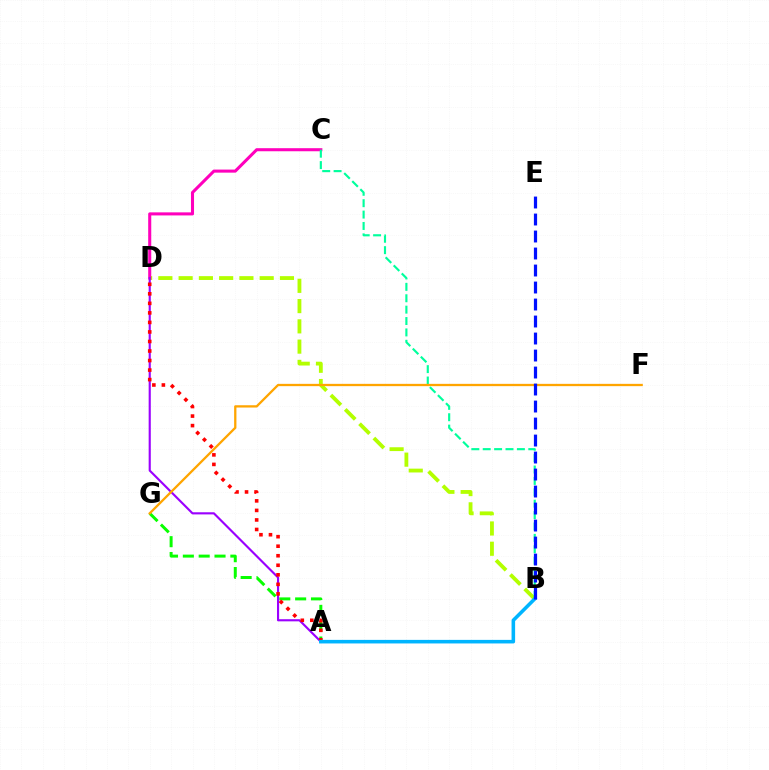{('B', 'D'): [{'color': '#b3ff00', 'line_style': 'dashed', 'thickness': 2.75}], ('A', 'G'): [{'color': '#08ff00', 'line_style': 'dashed', 'thickness': 2.15}], ('C', 'D'): [{'color': '#ff00bd', 'line_style': 'solid', 'thickness': 2.2}], ('A', 'D'): [{'color': '#9b00ff', 'line_style': 'solid', 'thickness': 1.54}, {'color': '#ff0000', 'line_style': 'dotted', 'thickness': 2.59}], ('B', 'C'): [{'color': '#00ff9d', 'line_style': 'dashed', 'thickness': 1.55}], ('F', 'G'): [{'color': '#ffa500', 'line_style': 'solid', 'thickness': 1.65}], ('A', 'B'): [{'color': '#00b5ff', 'line_style': 'solid', 'thickness': 2.57}], ('B', 'E'): [{'color': '#0010ff', 'line_style': 'dashed', 'thickness': 2.31}]}